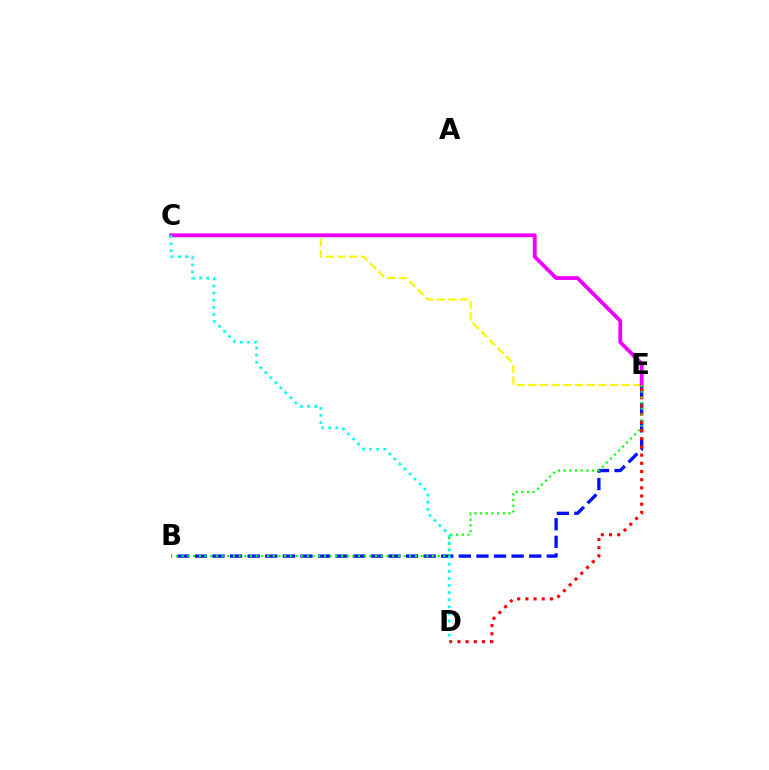{('B', 'E'): [{'color': '#0010ff', 'line_style': 'dashed', 'thickness': 2.39}, {'color': '#08ff00', 'line_style': 'dotted', 'thickness': 1.54}], ('D', 'E'): [{'color': '#ff0000', 'line_style': 'dotted', 'thickness': 2.22}], ('C', 'E'): [{'color': '#fcf500', 'line_style': 'dashed', 'thickness': 1.59}, {'color': '#ee00ff', 'line_style': 'solid', 'thickness': 2.75}], ('C', 'D'): [{'color': '#00fff6', 'line_style': 'dotted', 'thickness': 1.93}]}